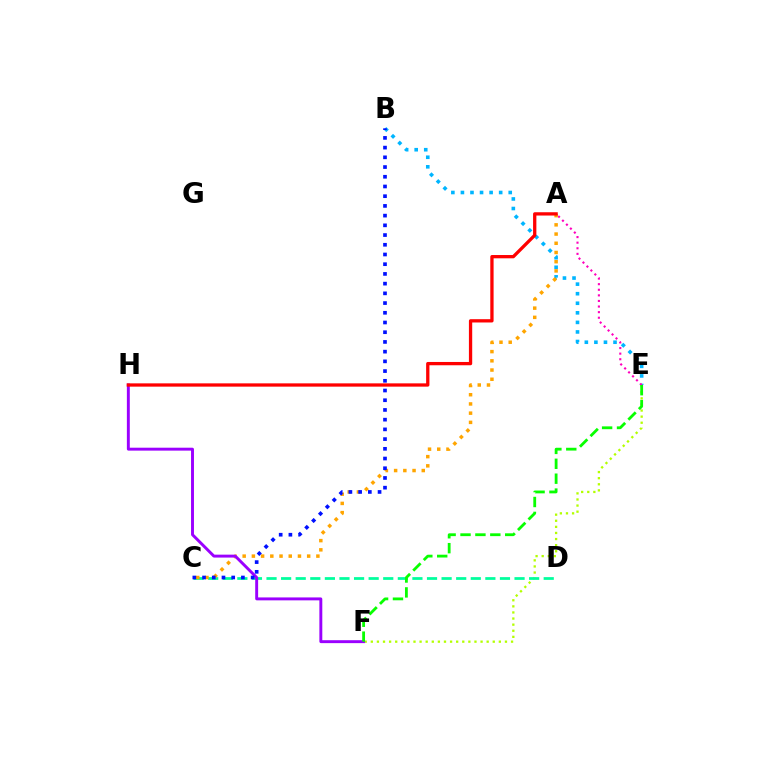{('E', 'F'): [{'color': '#b3ff00', 'line_style': 'dotted', 'thickness': 1.66}, {'color': '#08ff00', 'line_style': 'dashed', 'thickness': 2.02}], ('C', 'D'): [{'color': '#00ff9d', 'line_style': 'dashed', 'thickness': 1.98}], ('B', 'E'): [{'color': '#00b5ff', 'line_style': 'dotted', 'thickness': 2.6}], ('A', 'E'): [{'color': '#ff00bd', 'line_style': 'dotted', 'thickness': 1.52}], ('A', 'C'): [{'color': '#ffa500', 'line_style': 'dotted', 'thickness': 2.5}], ('F', 'H'): [{'color': '#9b00ff', 'line_style': 'solid', 'thickness': 2.11}], ('A', 'H'): [{'color': '#ff0000', 'line_style': 'solid', 'thickness': 2.37}], ('B', 'C'): [{'color': '#0010ff', 'line_style': 'dotted', 'thickness': 2.64}]}